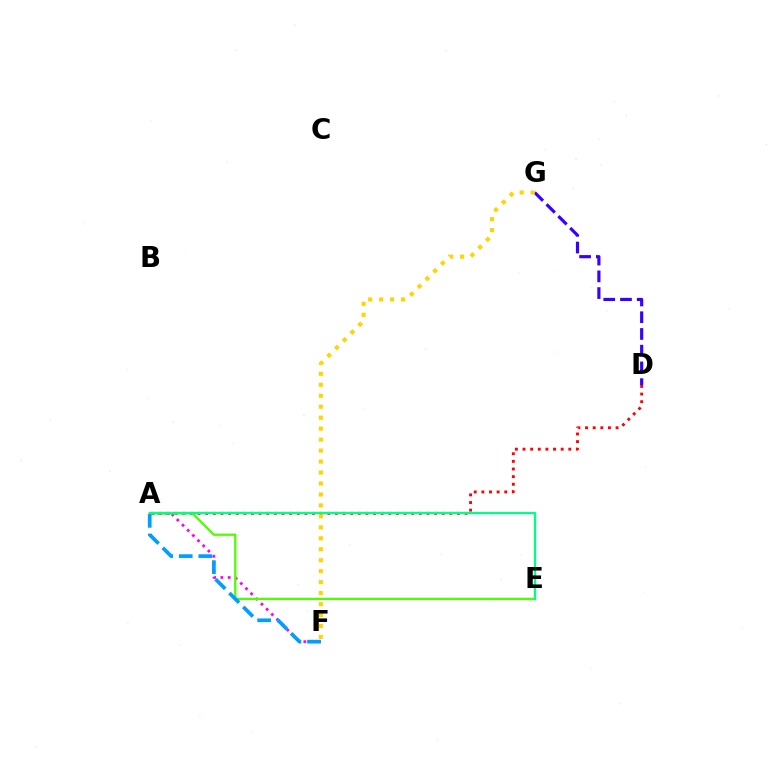{('D', 'G'): [{'color': '#3700ff', 'line_style': 'dashed', 'thickness': 2.27}], ('A', 'D'): [{'color': '#ff0000', 'line_style': 'dotted', 'thickness': 2.07}], ('A', 'F'): [{'color': '#ff00ed', 'line_style': 'dotted', 'thickness': 1.98}, {'color': '#009eff', 'line_style': 'dashed', 'thickness': 2.66}], ('A', 'E'): [{'color': '#4fff00', 'line_style': 'solid', 'thickness': 1.64}, {'color': '#00ff86', 'line_style': 'solid', 'thickness': 1.65}], ('F', 'G'): [{'color': '#ffd500', 'line_style': 'dotted', 'thickness': 2.98}]}